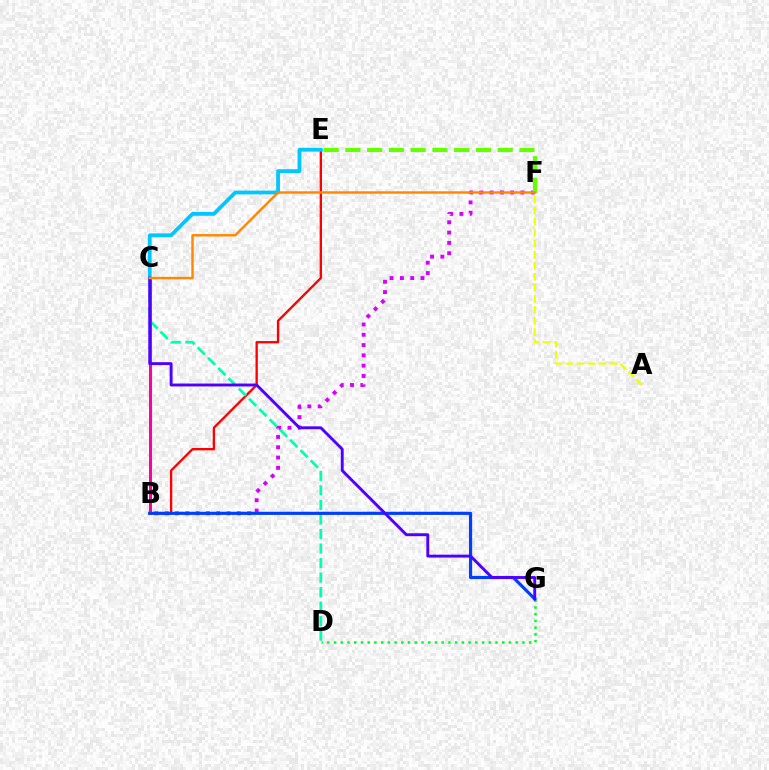{('B', 'E'): [{'color': '#ff0000', 'line_style': 'solid', 'thickness': 1.68}], ('D', 'G'): [{'color': '#00ff27', 'line_style': 'dotted', 'thickness': 1.83}], ('A', 'F'): [{'color': '#eeff00', 'line_style': 'dashed', 'thickness': 1.5}], ('B', 'F'): [{'color': '#d600ff', 'line_style': 'dotted', 'thickness': 2.8}], ('E', 'F'): [{'color': '#66ff00', 'line_style': 'dashed', 'thickness': 2.95}], ('C', 'D'): [{'color': '#00ffaf', 'line_style': 'dashed', 'thickness': 1.97}], ('B', 'C'): [{'color': '#ff00a0', 'line_style': 'solid', 'thickness': 2.15}], ('C', 'E'): [{'color': '#00c7ff', 'line_style': 'solid', 'thickness': 2.72}], ('B', 'G'): [{'color': '#003fff', 'line_style': 'solid', 'thickness': 2.27}], ('C', 'G'): [{'color': '#4f00ff', 'line_style': 'solid', 'thickness': 2.09}], ('C', 'F'): [{'color': '#ff8800', 'line_style': 'solid', 'thickness': 1.74}]}